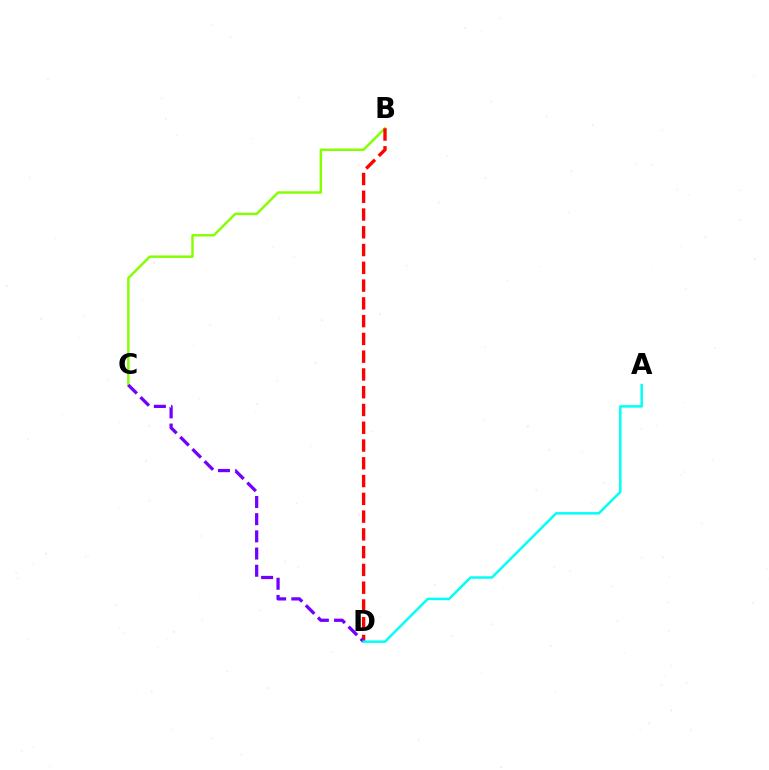{('B', 'C'): [{'color': '#84ff00', 'line_style': 'solid', 'thickness': 1.76}], ('B', 'D'): [{'color': '#ff0000', 'line_style': 'dashed', 'thickness': 2.41}], ('C', 'D'): [{'color': '#7200ff', 'line_style': 'dashed', 'thickness': 2.34}], ('A', 'D'): [{'color': '#00fff6', 'line_style': 'solid', 'thickness': 1.79}]}